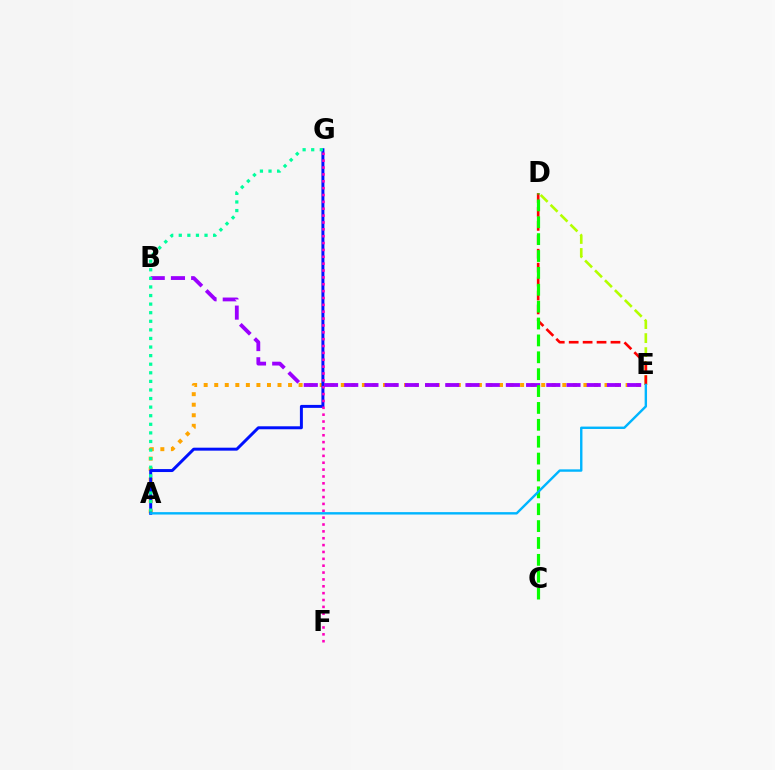{('A', 'E'): [{'color': '#ffa500', 'line_style': 'dotted', 'thickness': 2.87}, {'color': '#00b5ff', 'line_style': 'solid', 'thickness': 1.73}], ('A', 'G'): [{'color': '#0010ff', 'line_style': 'solid', 'thickness': 2.14}, {'color': '#00ff9d', 'line_style': 'dotted', 'thickness': 2.33}], ('F', 'G'): [{'color': '#ff00bd', 'line_style': 'dotted', 'thickness': 1.87}], ('B', 'E'): [{'color': '#9b00ff', 'line_style': 'dashed', 'thickness': 2.75}], ('D', 'E'): [{'color': '#b3ff00', 'line_style': 'dashed', 'thickness': 1.9}, {'color': '#ff0000', 'line_style': 'dashed', 'thickness': 1.89}], ('C', 'D'): [{'color': '#08ff00', 'line_style': 'dashed', 'thickness': 2.29}]}